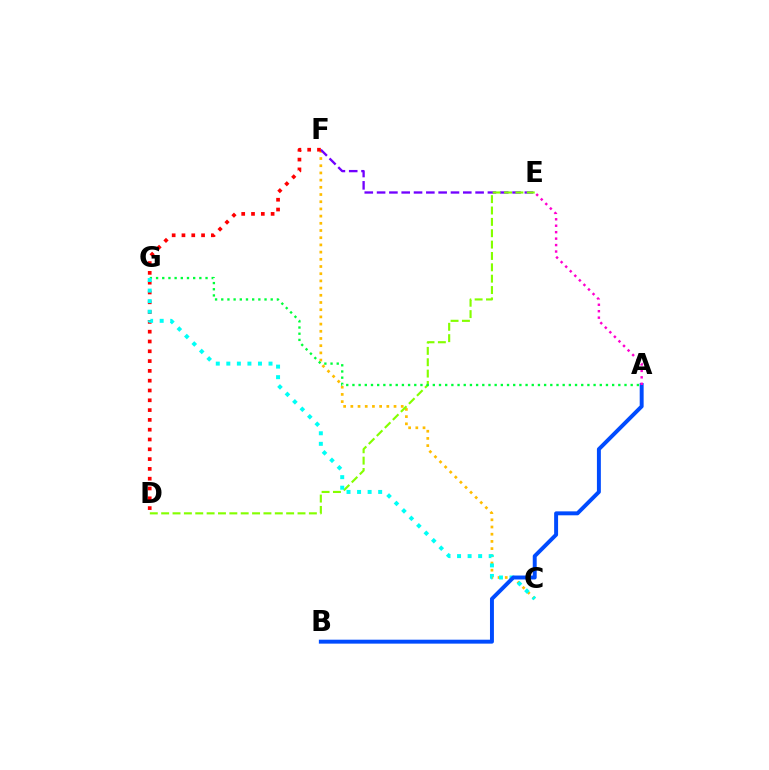{('C', 'F'): [{'color': '#ffbd00', 'line_style': 'dotted', 'thickness': 1.96}], ('E', 'F'): [{'color': '#7200ff', 'line_style': 'dashed', 'thickness': 1.67}], ('D', 'E'): [{'color': '#84ff00', 'line_style': 'dashed', 'thickness': 1.54}], ('D', 'F'): [{'color': '#ff0000', 'line_style': 'dotted', 'thickness': 2.66}], ('A', 'G'): [{'color': '#00ff39', 'line_style': 'dotted', 'thickness': 1.68}], ('C', 'G'): [{'color': '#00fff6', 'line_style': 'dotted', 'thickness': 2.87}], ('A', 'B'): [{'color': '#004bff', 'line_style': 'solid', 'thickness': 2.84}], ('A', 'E'): [{'color': '#ff00cf', 'line_style': 'dotted', 'thickness': 1.75}]}